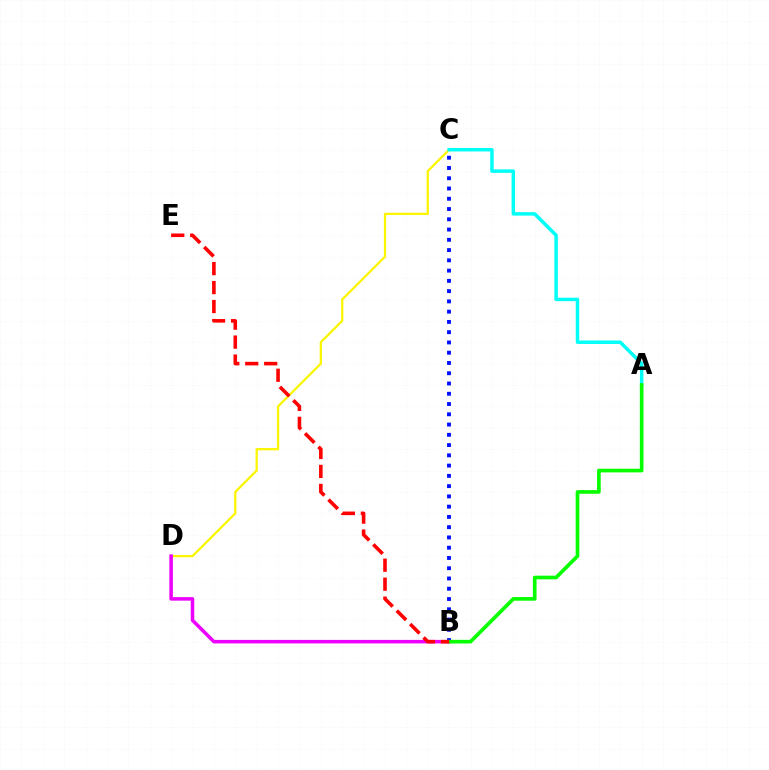{('C', 'D'): [{'color': '#fcf500', 'line_style': 'solid', 'thickness': 1.63}], ('B', 'D'): [{'color': '#ee00ff', 'line_style': 'solid', 'thickness': 2.53}], ('B', 'C'): [{'color': '#0010ff', 'line_style': 'dotted', 'thickness': 2.79}], ('A', 'C'): [{'color': '#00fff6', 'line_style': 'solid', 'thickness': 2.5}], ('A', 'B'): [{'color': '#08ff00', 'line_style': 'solid', 'thickness': 2.64}], ('B', 'E'): [{'color': '#ff0000', 'line_style': 'dashed', 'thickness': 2.58}]}